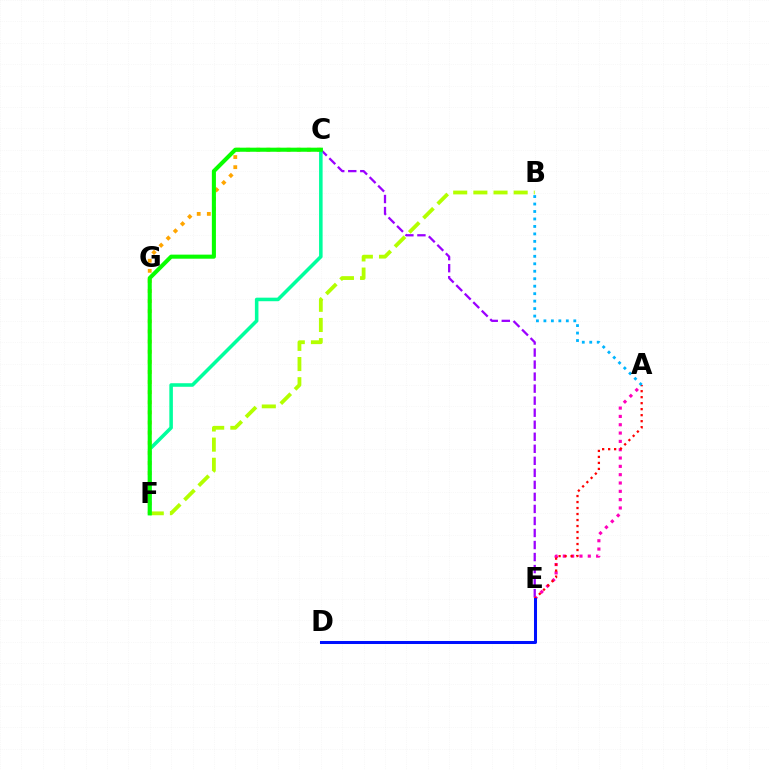{('C', 'F'): [{'color': '#ffa500', 'line_style': 'dotted', 'thickness': 2.75}, {'color': '#00ff9d', 'line_style': 'solid', 'thickness': 2.56}, {'color': '#08ff00', 'line_style': 'solid', 'thickness': 2.93}], ('C', 'E'): [{'color': '#9b00ff', 'line_style': 'dashed', 'thickness': 1.63}], ('B', 'F'): [{'color': '#b3ff00', 'line_style': 'dashed', 'thickness': 2.74}], ('A', 'E'): [{'color': '#ff00bd', 'line_style': 'dotted', 'thickness': 2.26}, {'color': '#ff0000', 'line_style': 'dotted', 'thickness': 1.63}], ('A', 'B'): [{'color': '#00b5ff', 'line_style': 'dotted', 'thickness': 2.03}], ('D', 'E'): [{'color': '#0010ff', 'line_style': 'solid', 'thickness': 2.18}]}